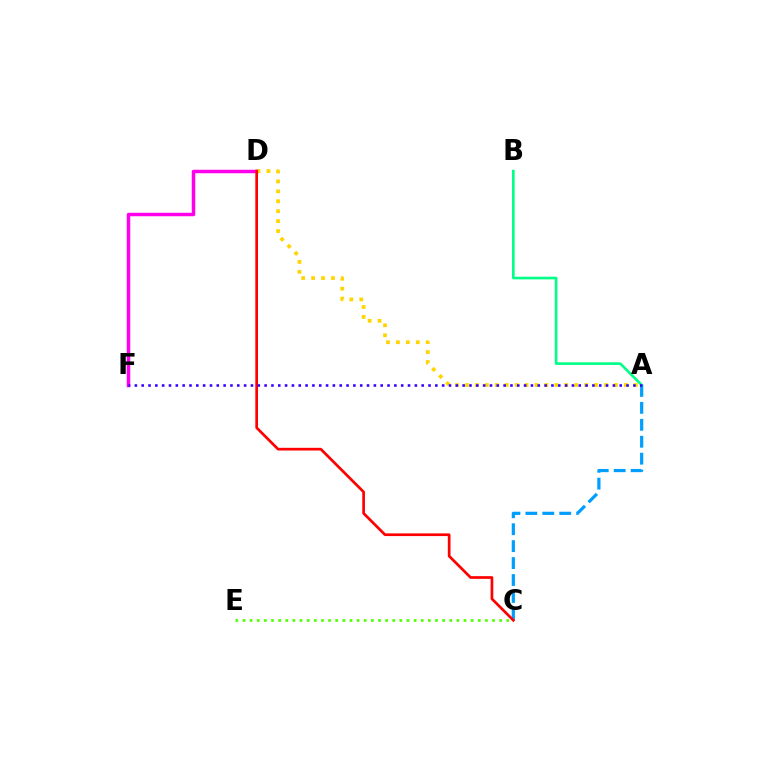{('D', 'F'): [{'color': '#ff00ed', 'line_style': 'solid', 'thickness': 2.5}], ('A', 'D'): [{'color': '#ffd500', 'line_style': 'dotted', 'thickness': 2.7}], ('A', 'C'): [{'color': '#009eff', 'line_style': 'dashed', 'thickness': 2.3}], ('C', 'E'): [{'color': '#4fff00', 'line_style': 'dotted', 'thickness': 1.94}], ('C', 'D'): [{'color': '#ff0000', 'line_style': 'solid', 'thickness': 1.94}], ('A', 'B'): [{'color': '#00ff86', 'line_style': 'solid', 'thickness': 1.9}], ('A', 'F'): [{'color': '#3700ff', 'line_style': 'dotted', 'thickness': 1.86}]}